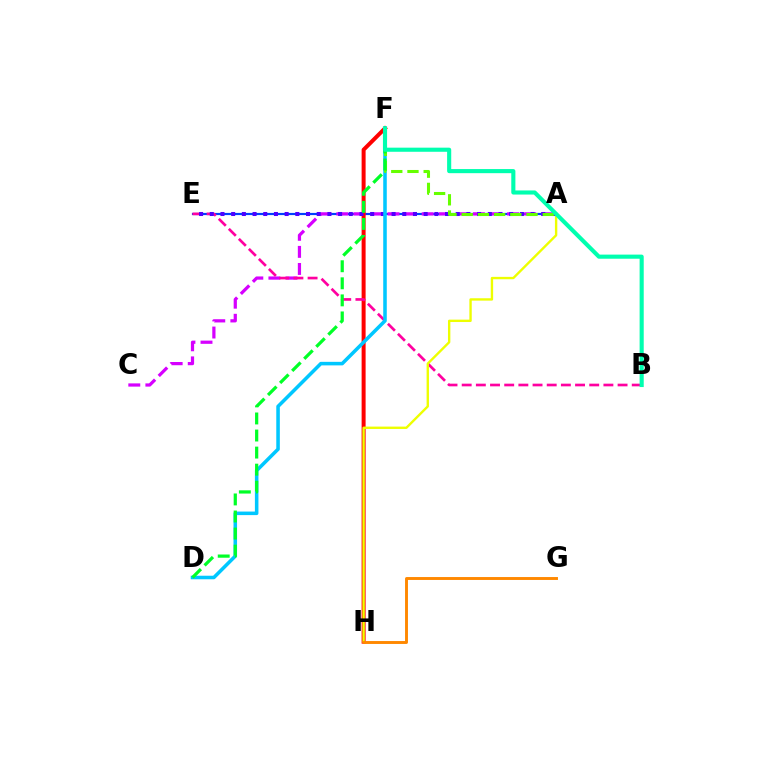{('A', 'E'): [{'color': '#003fff', 'line_style': 'solid', 'thickness': 1.57}, {'color': '#4f00ff', 'line_style': 'dotted', 'thickness': 2.91}], ('A', 'C'): [{'color': '#d600ff', 'line_style': 'dashed', 'thickness': 2.32}], ('F', 'H'): [{'color': '#ff0000', 'line_style': 'solid', 'thickness': 2.87}], ('B', 'E'): [{'color': '#ff00a0', 'line_style': 'dashed', 'thickness': 1.93}], ('D', 'F'): [{'color': '#00c7ff', 'line_style': 'solid', 'thickness': 2.55}, {'color': '#00ff27', 'line_style': 'dashed', 'thickness': 2.32}], ('A', 'F'): [{'color': '#66ff00', 'line_style': 'dashed', 'thickness': 2.2}], ('A', 'H'): [{'color': '#eeff00', 'line_style': 'solid', 'thickness': 1.71}], ('G', 'H'): [{'color': '#ff8800', 'line_style': 'solid', 'thickness': 2.1}], ('B', 'F'): [{'color': '#00ffaf', 'line_style': 'solid', 'thickness': 2.96}]}